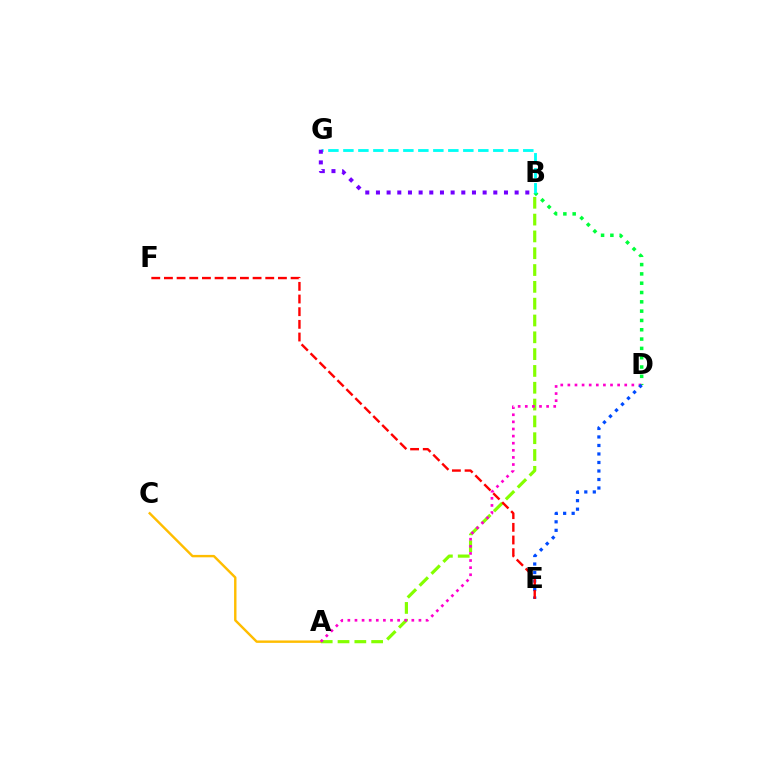{('A', 'C'): [{'color': '#ffbd00', 'line_style': 'solid', 'thickness': 1.74}], ('B', 'D'): [{'color': '#00ff39', 'line_style': 'dotted', 'thickness': 2.53}], ('A', 'B'): [{'color': '#84ff00', 'line_style': 'dashed', 'thickness': 2.28}], ('A', 'D'): [{'color': '#ff00cf', 'line_style': 'dotted', 'thickness': 1.93}], ('D', 'E'): [{'color': '#004bff', 'line_style': 'dotted', 'thickness': 2.31}], ('B', 'G'): [{'color': '#00fff6', 'line_style': 'dashed', 'thickness': 2.04}, {'color': '#7200ff', 'line_style': 'dotted', 'thickness': 2.9}], ('E', 'F'): [{'color': '#ff0000', 'line_style': 'dashed', 'thickness': 1.72}]}